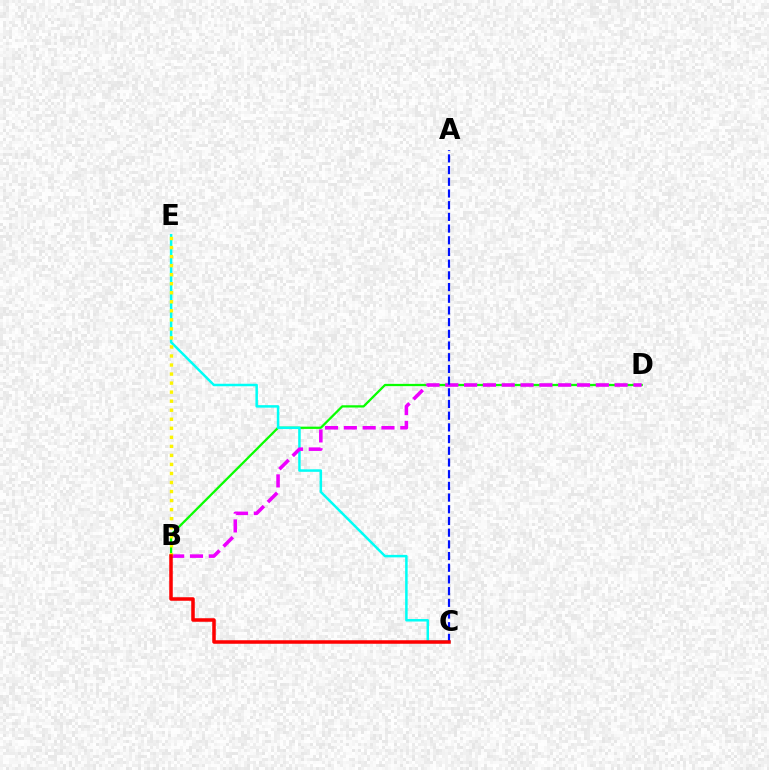{('B', 'D'): [{'color': '#08ff00', 'line_style': 'solid', 'thickness': 1.63}, {'color': '#ee00ff', 'line_style': 'dashed', 'thickness': 2.56}], ('C', 'E'): [{'color': '#00fff6', 'line_style': 'solid', 'thickness': 1.8}], ('A', 'C'): [{'color': '#0010ff', 'line_style': 'dashed', 'thickness': 1.59}], ('B', 'E'): [{'color': '#fcf500', 'line_style': 'dotted', 'thickness': 2.46}], ('B', 'C'): [{'color': '#ff0000', 'line_style': 'solid', 'thickness': 2.54}]}